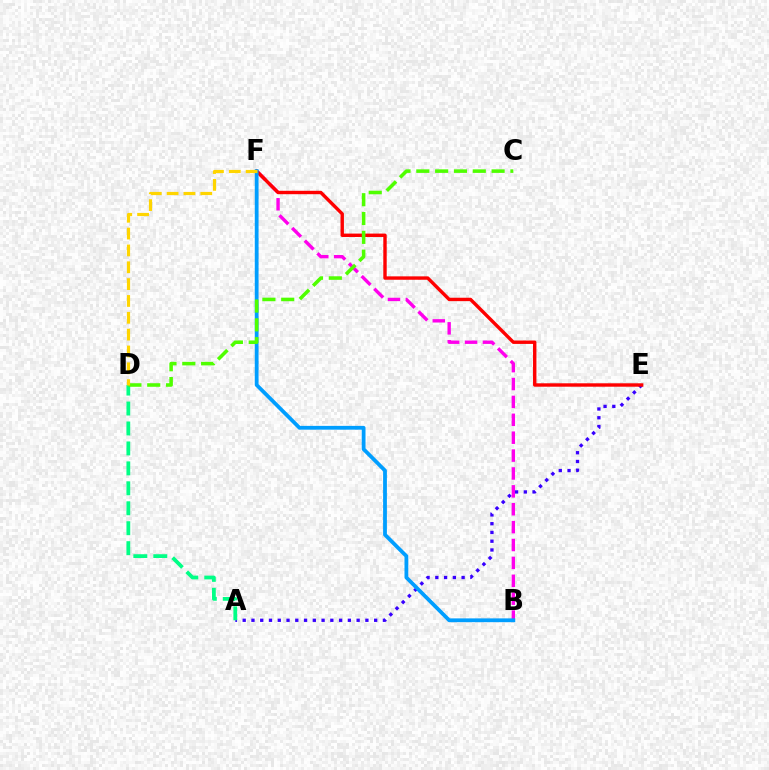{('A', 'E'): [{'color': '#3700ff', 'line_style': 'dotted', 'thickness': 2.38}], ('B', 'F'): [{'color': '#ff00ed', 'line_style': 'dashed', 'thickness': 2.43}, {'color': '#009eff', 'line_style': 'solid', 'thickness': 2.73}], ('E', 'F'): [{'color': '#ff0000', 'line_style': 'solid', 'thickness': 2.45}], ('A', 'D'): [{'color': '#00ff86', 'line_style': 'dashed', 'thickness': 2.71}], ('C', 'D'): [{'color': '#4fff00', 'line_style': 'dashed', 'thickness': 2.56}], ('D', 'F'): [{'color': '#ffd500', 'line_style': 'dashed', 'thickness': 2.29}]}